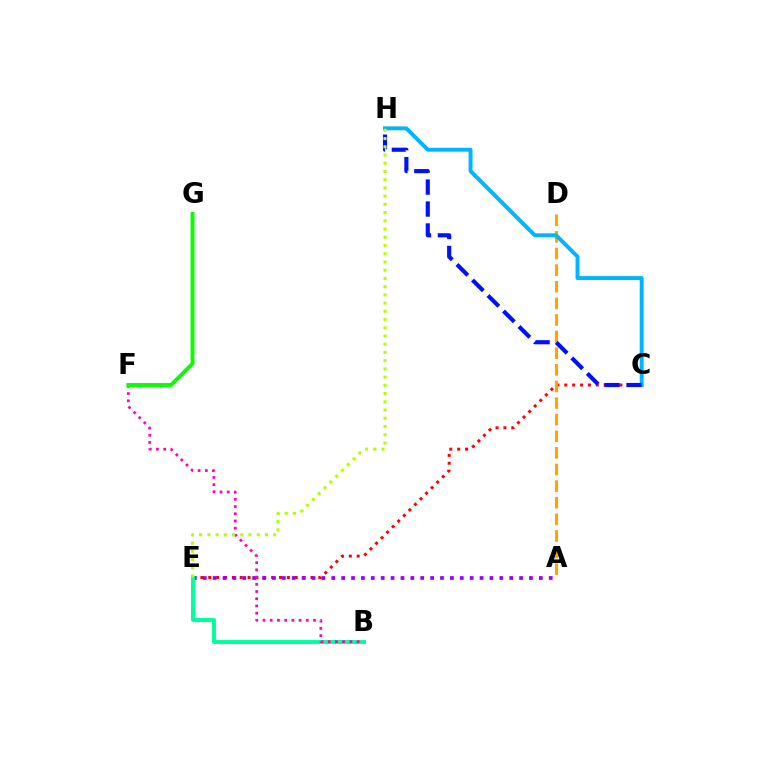{('C', 'E'): [{'color': '#ff0000', 'line_style': 'dotted', 'thickness': 2.14}], ('A', 'E'): [{'color': '#9b00ff', 'line_style': 'dotted', 'thickness': 2.69}], ('B', 'E'): [{'color': '#00ff9d', 'line_style': 'solid', 'thickness': 2.82}], ('A', 'D'): [{'color': '#ffa500', 'line_style': 'dashed', 'thickness': 2.26}], ('C', 'H'): [{'color': '#00b5ff', 'line_style': 'solid', 'thickness': 2.82}, {'color': '#0010ff', 'line_style': 'dashed', 'thickness': 2.98}], ('B', 'F'): [{'color': '#ff00bd', 'line_style': 'dotted', 'thickness': 1.96}], ('E', 'H'): [{'color': '#b3ff00', 'line_style': 'dotted', 'thickness': 2.24}], ('F', 'G'): [{'color': '#08ff00', 'line_style': 'solid', 'thickness': 2.81}]}